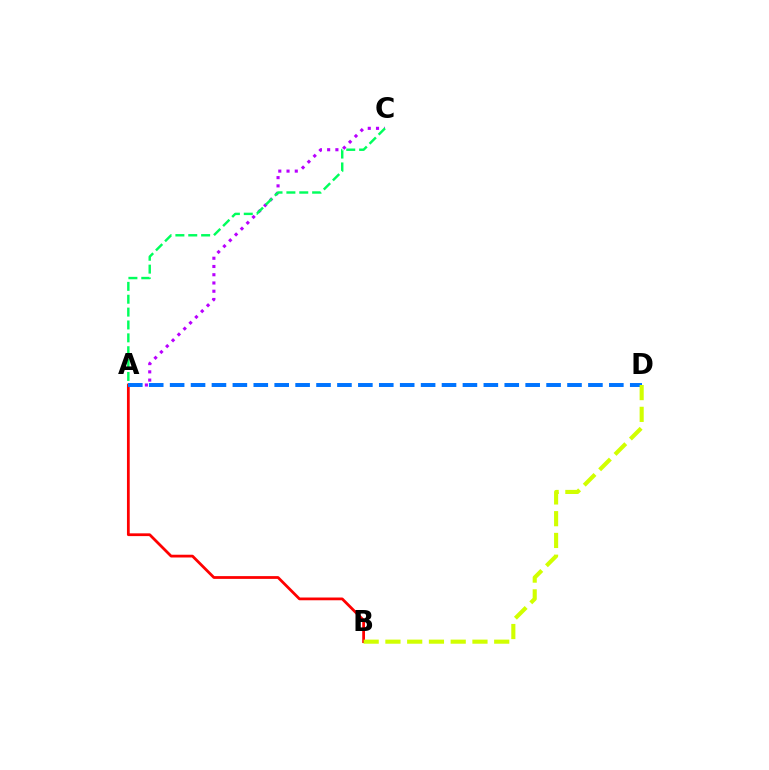{('A', 'C'): [{'color': '#b900ff', 'line_style': 'dotted', 'thickness': 2.24}, {'color': '#00ff5c', 'line_style': 'dashed', 'thickness': 1.75}], ('A', 'B'): [{'color': '#ff0000', 'line_style': 'solid', 'thickness': 1.99}], ('A', 'D'): [{'color': '#0074ff', 'line_style': 'dashed', 'thickness': 2.84}], ('B', 'D'): [{'color': '#d1ff00', 'line_style': 'dashed', 'thickness': 2.96}]}